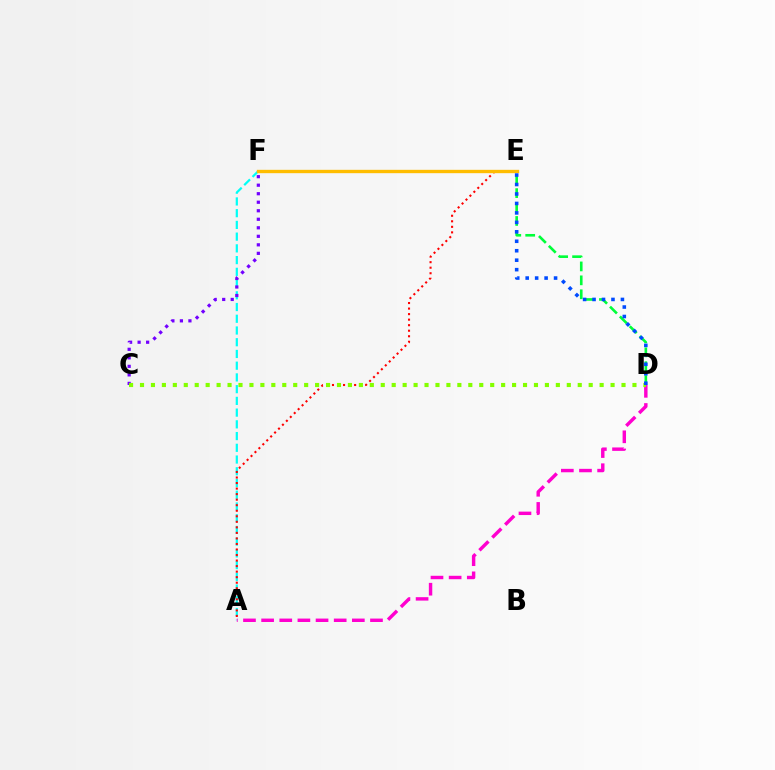{('A', 'F'): [{'color': '#00fff6', 'line_style': 'dashed', 'thickness': 1.59}], ('D', 'E'): [{'color': '#00ff39', 'line_style': 'dashed', 'thickness': 1.89}, {'color': '#004bff', 'line_style': 'dotted', 'thickness': 2.57}], ('A', 'D'): [{'color': '#ff00cf', 'line_style': 'dashed', 'thickness': 2.46}], ('A', 'E'): [{'color': '#ff0000', 'line_style': 'dotted', 'thickness': 1.5}], ('C', 'F'): [{'color': '#7200ff', 'line_style': 'dotted', 'thickness': 2.31}], ('C', 'D'): [{'color': '#84ff00', 'line_style': 'dotted', 'thickness': 2.97}], ('E', 'F'): [{'color': '#ffbd00', 'line_style': 'solid', 'thickness': 2.41}]}